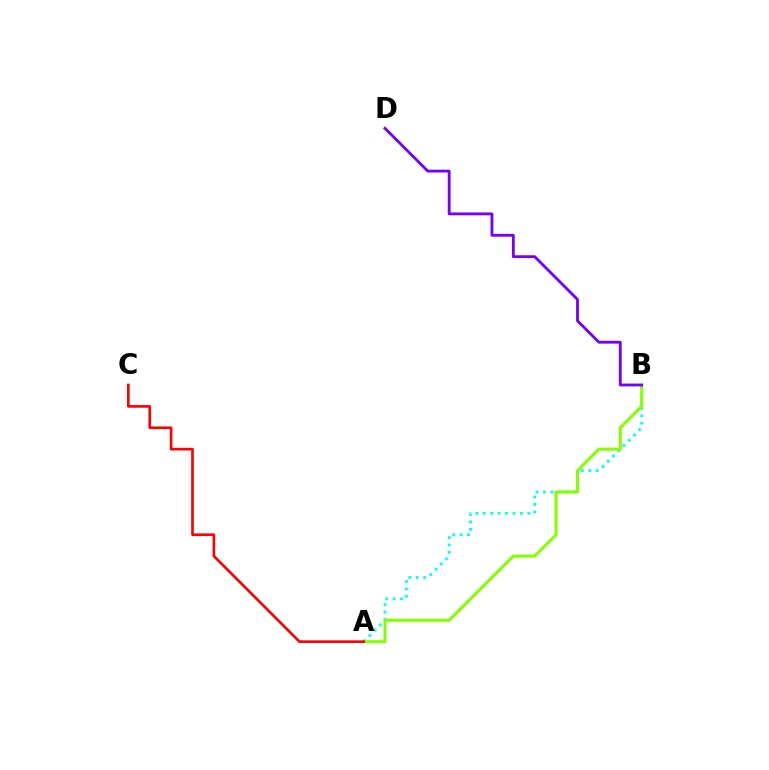{('A', 'B'): [{'color': '#00fff6', 'line_style': 'dotted', 'thickness': 2.02}, {'color': '#84ff00', 'line_style': 'solid', 'thickness': 2.2}], ('B', 'D'): [{'color': '#7200ff', 'line_style': 'solid', 'thickness': 2.03}], ('A', 'C'): [{'color': '#ff0000', 'line_style': 'solid', 'thickness': 1.92}]}